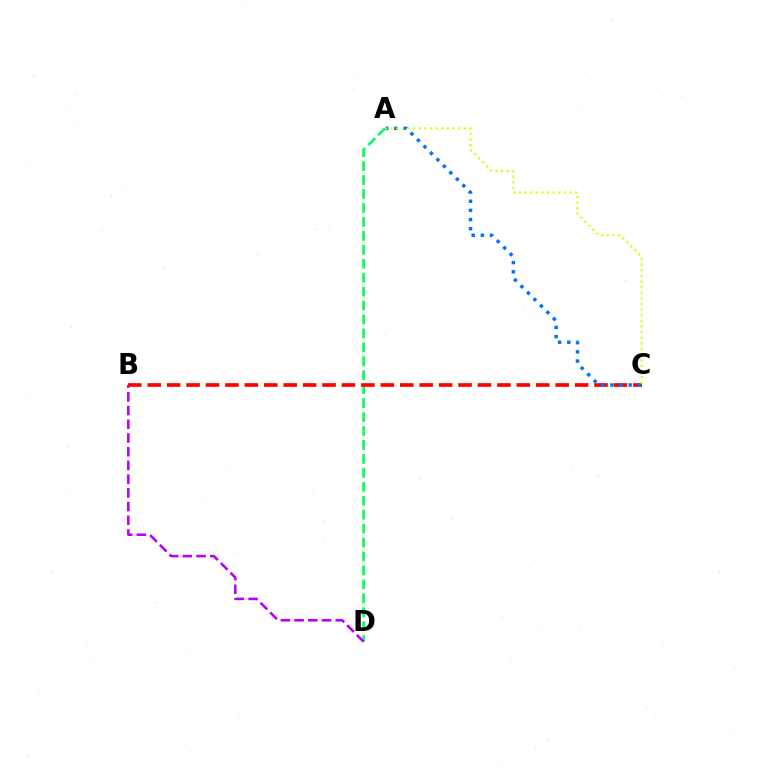{('A', 'D'): [{'color': '#00ff5c', 'line_style': 'dashed', 'thickness': 1.89}], ('B', 'D'): [{'color': '#b900ff', 'line_style': 'dashed', 'thickness': 1.86}], ('B', 'C'): [{'color': '#ff0000', 'line_style': 'dashed', 'thickness': 2.64}], ('A', 'C'): [{'color': '#0074ff', 'line_style': 'dotted', 'thickness': 2.49}, {'color': '#d1ff00', 'line_style': 'dotted', 'thickness': 1.53}]}